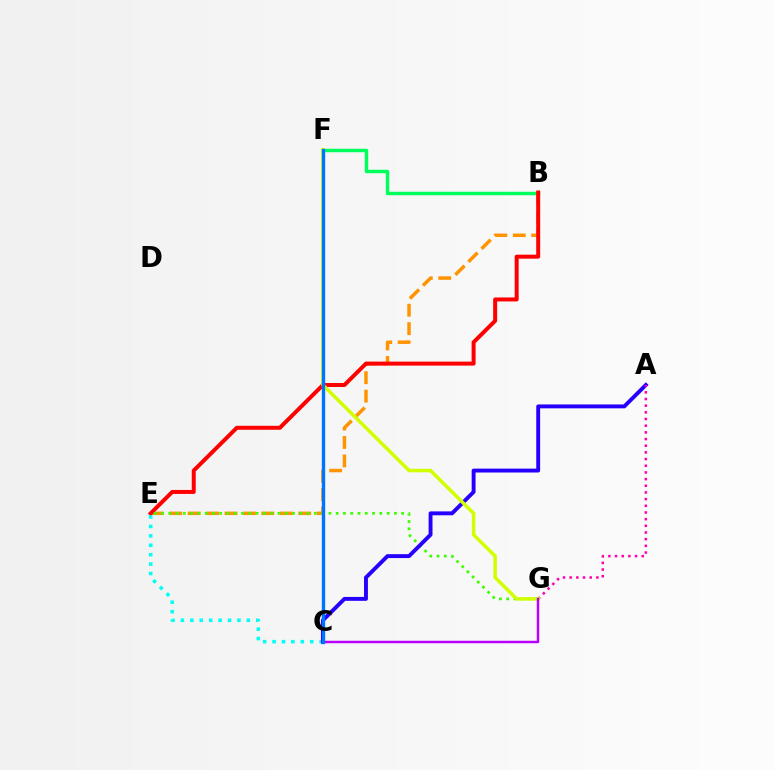{('B', 'F'): [{'color': '#00ff5c', 'line_style': 'solid', 'thickness': 2.49}], ('B', 'E'): [{'color': '#ff9400', 'line_style': 'dashed', 'thickness': 2.5}, {'color': '#ff0000', 'line_style': 'solid', 'thickness': 2.87}], ('C', 'E'): [{'color': '#00fff6', 'line_style': 'dotted', 'thickness': 2.56}], ('E', 'G'): [{'color': '#3dff00', 'line_style': 'dotted', 'thickness': 1.98}], ('A', 'C'): [{'color': '#2500ff', 'line_style': 'solid', 'thickness': 2.8}], ('A', 'G'): [{'color': '#ff00ac', 'line_style': 'dotted', 'thickness': 1.81}], ('F', 'G'): [{'color': '#d1ff00', 'line_style': 'solid', 'thickness': 2.51}], ('C', 'G'): [{'color': '#b900ff', 'line_style': 'solid', 'thickness': 1.78}], ('C', 'F'): [{'color': '#0074ff', 'line_style': 'solid', 'thickness': 2.42}]}